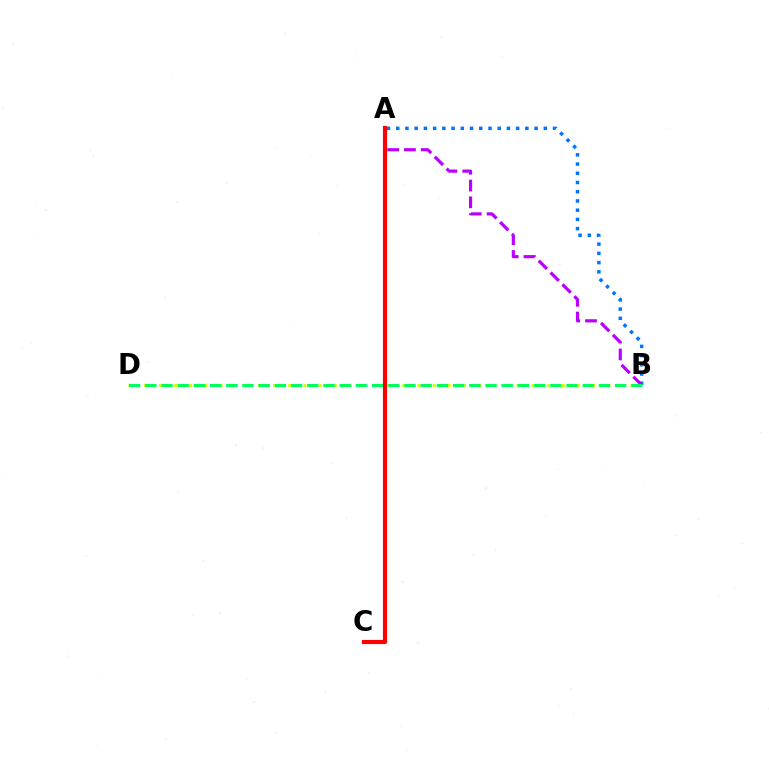{('A', 'B'): [{'color': '#0074ff', 'line_style': 'dotted', 'thickness': 2.51}, {'color': '#b900ff', 'line_style': 'dashed', 'thickness': 2.28}], ('B', 'D'): [{'color': '#d1ff00', 'line_style': 'dotted', 'thickness': 2.07}, {'color': '#00ff5c', 'line_style': 'dashed', 'thickness': 2.2}], ('A', 'C'): [{'color': '#ff0000', 'line_style': 'solid', 'thickness': 2.99}]}